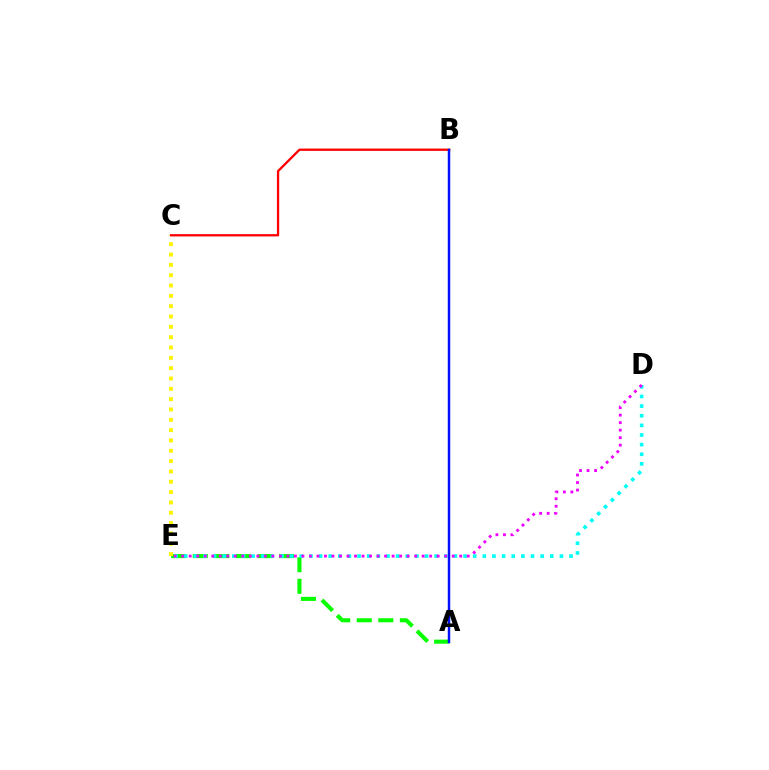{('A', 'E'): [{'color': '#08ff00', 'line_style': 'dashed', 'thickness': 2.93}], ('C', 'E'): [{'color': '#fcf500', 'line_style': 'dotted', 'thickness': 2.81}], ('B', 'C'): [{'color': '#ff0000', 'line_style': 'solid', 'thickness': 1.66}], ('D', 'E'): [{'color': '#00fff6', 'line_style': 'dotted', 'thickness': 2.62}, {'color': '#ee00ff', 'line_style': 'dotted', 'thickness': 2.04}], ('A', 'B'): [{'color': '#0010ff', 'line_style': 'solid', 'thickness': 1.78}]}